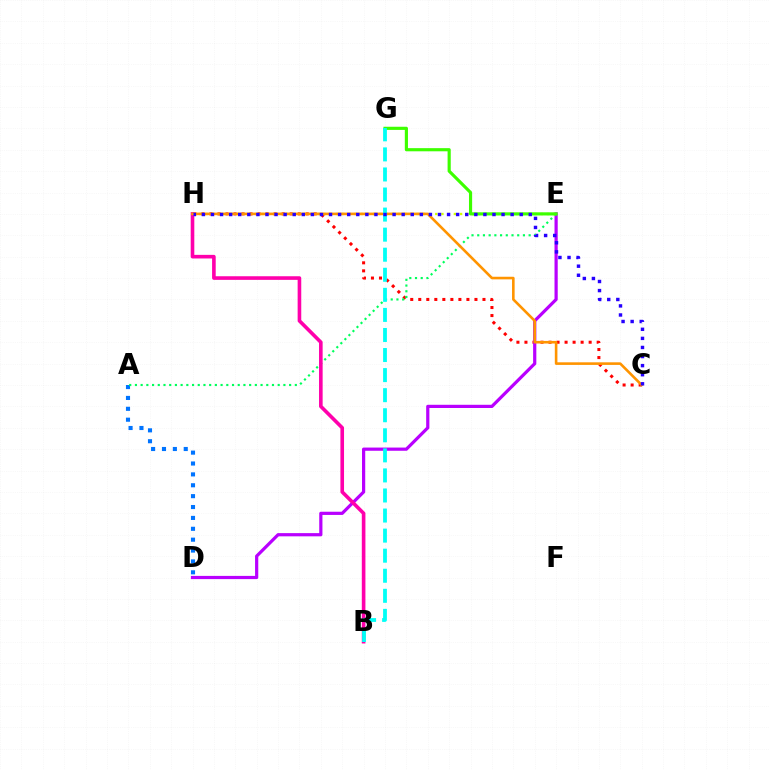{('A', 'D'): [{'color': '#0074ff', 'line_style': 'dotted', 'thickness': 2.96}], ('C', 'H'): [{'color': '#ff0000', 'line_style': 'dotted', 'thickness': 2.18}, {'color': '#ff9400', 'line_style': 'solid', 'thickness': 1.87}, {'color': '#2500ff', 'line_style': 'dotted', 'thickness': 2.47}], ('D', 'E'): [{'color': '#b900ff', 'line_style': 'solid', 'thickness': 2.31}], ('A', 'E'): [{'color': '#00ff5c', 'line_style': 'dotted', 'thickness': 1.55}], ('E', 'H'): [{'color': '#d1ff00', 'line_style': 'dotted', 'thickness': 1.69}], ('E', 'G'): [{'color': '#3dff00', 'line_style': 'solid', 'thickness': 2.27}], ('B', 'H'): [{'color': '#ff00ac', 'line_style': 'solid', 'thickness': 2.6}], ('B', 'G'): [{'color': '#00fff6', 'line_style': 'dashed', 'thickness': 2.73}]}